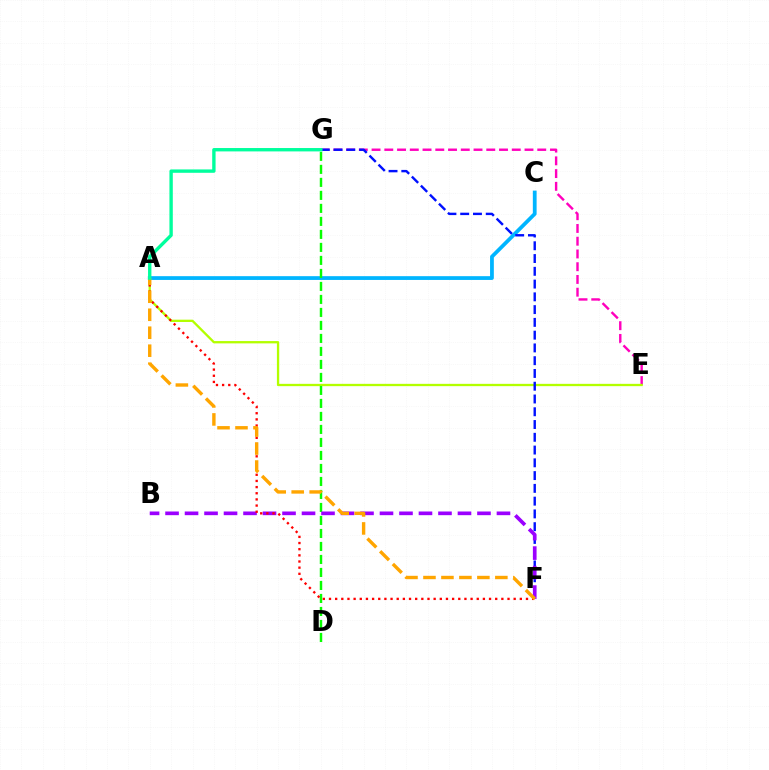{('E', 'G'): [{'color': '#ff00bd', 'line_style': 'dashed', 'thickness': 1.73}], ('A', 'E'): [{'color': '#b3ff00', 'line_style': 'solid', 'thickness': 1.66}], ('A', 'C'): [{'color': '#00b5ff', 'line_style': 'solid', 'thickness': 2.72}], ('D', 'G'): [{'color': '#08ff00', 'line_style': 'dashed', 'thickness': 1.77}], ('F', 'G'): [{'color': '#0010ff', 'line_style': 'dashed', 'thickness': 1.73}], ('B', 'F'): [{'color': '#9b00ff', 'line_style': 'dashed', 'thickness': 2.65}], ('A', 'F'): [{'color': '#ff0000', 'line_style': 'dotted', 'thickness': 1.67}, {'color': '#ffa500', 'line_style': 'dashed', 'thickness': 2.44}], ('A', 'G'): [{'color': '#00ff9d', 'line_style': 'solid', 'thickness': 2.43}]}